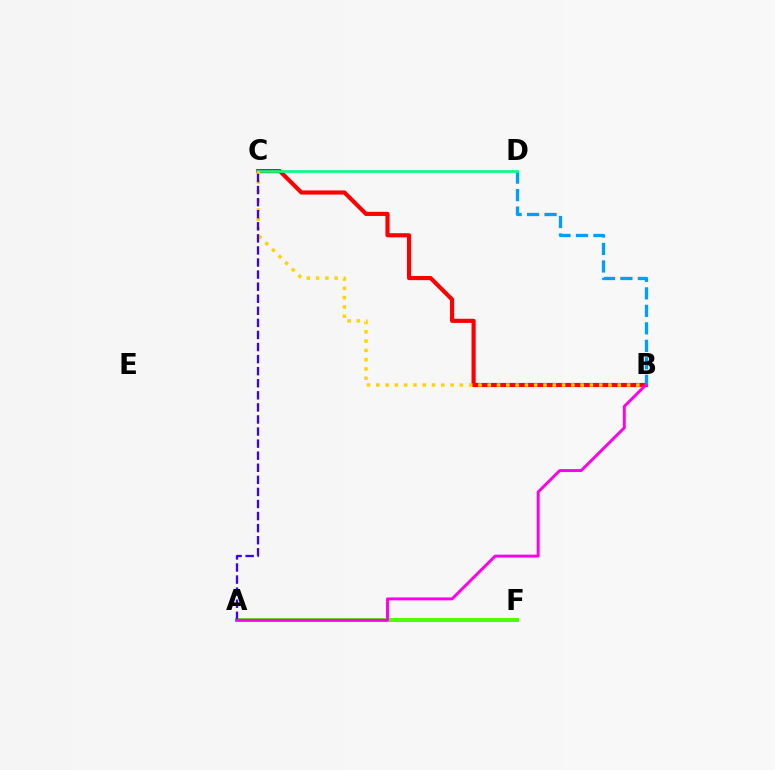{('B', 'C'): [{'color': '#ff0000', 'line_style': 'solid', 'thickness': 2.99}, {'color': '#ffd500', 'line_style': 'dotted', 'thickness': 2.52}], ('B', 'D'): [{'color': '#009eff', 'line_style': 'dashed', 'thickness': 2.38}], ('A', 'F'): [{'color': '#4fff00', 'line_style': 'solid', 'thickness': 2.9}], ('C', 'D'): [{'color': '#00ff86', 'line_style': 'solid', 'thickness': 1.96}], ('A', 'C'): [{'color': '#3700ff', 'line_style': 'dashed', 'thickness': 1.64}], ('A', 'B'): [{'color': '#ff00ed', 'line_style': 'solid', 'thickness': 2.12}]}